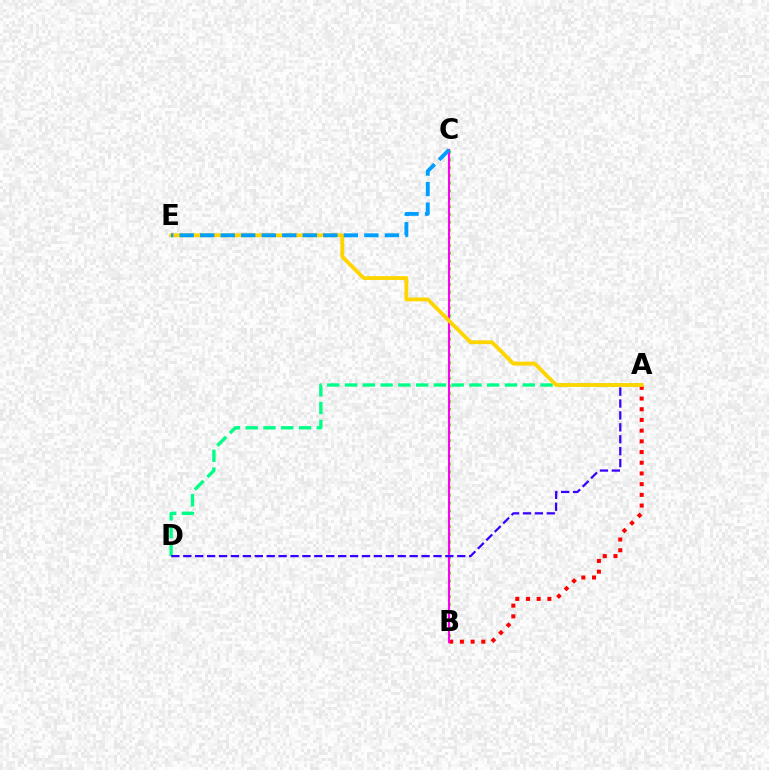{('B', 'C'): [{'color': '#4fff00', 'line_style': 'dotted', 'thickness': 2.12}, {'color': '#ff00ed', 'line_style': 'solid', 'thickness': 1.52}], ('A', 'B'): [{'color': '#ff0000', 'line_style': 'dotted', 'thickness': 2.91}], ('A', 'D'): [{'color': '#00ff86', 'line_style': 'dashed', 'thickness': 2.41}, {'color': '#3700ff', 'line_style': 'dashed', 'thickness': 1.62}], ('A', 'E'): [{'color': '#ffd500', 'line_style': 'solid', 'thickness': 2.76}], ('C', 'E'): [{'color': '#009eff', 'line_style': 'dashed', 'thickness': 2.79}]}